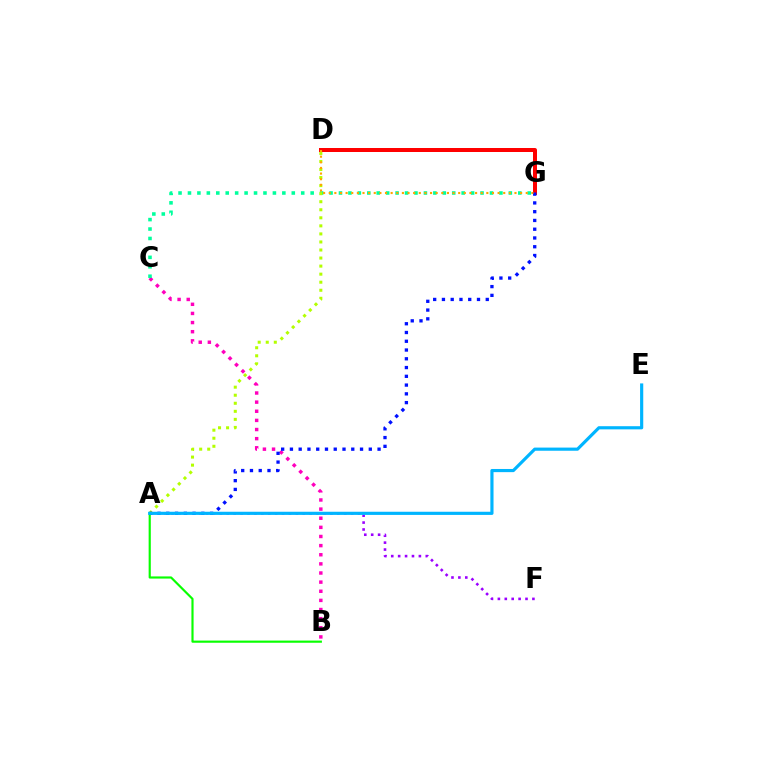{('B', 'C'): [{'color': '#ff00bd', 'line_style': 'dotted', 'thickness': 2.48}], ('C', 'G'): [{'color': '#00ff9d', 'line_style': 'dotted', 'thickness': 2.56}], ('A', 'B'): [{'color': '#08ff00', 'line_style': 'solid', 'thickness': 1.56}], ('A', 'D'): [{'color': '#b3ff00', 'line_style': 'dotted', 'thickness': 2.19}], ('A', 'F'): [{'color': '#9b00ff', 'line_style': 'dotted', 'thickness': 1.88}], ('D', 'G'): [{'color': '#ff0000', 'line_style': 'solid', 'thickness': 2.87}, {'color': '#ffa500', 'line_style': 'dotted', 'thickness': 1.53}], ('A', 'G'): [{'color': '#0010ff', 'line_style': 'dotted', 'thickness': 2.38}], ('A', 'E'): [{'color': '#00b5ff', 'line_style': 'solid', 'thickness': 2.28}]}